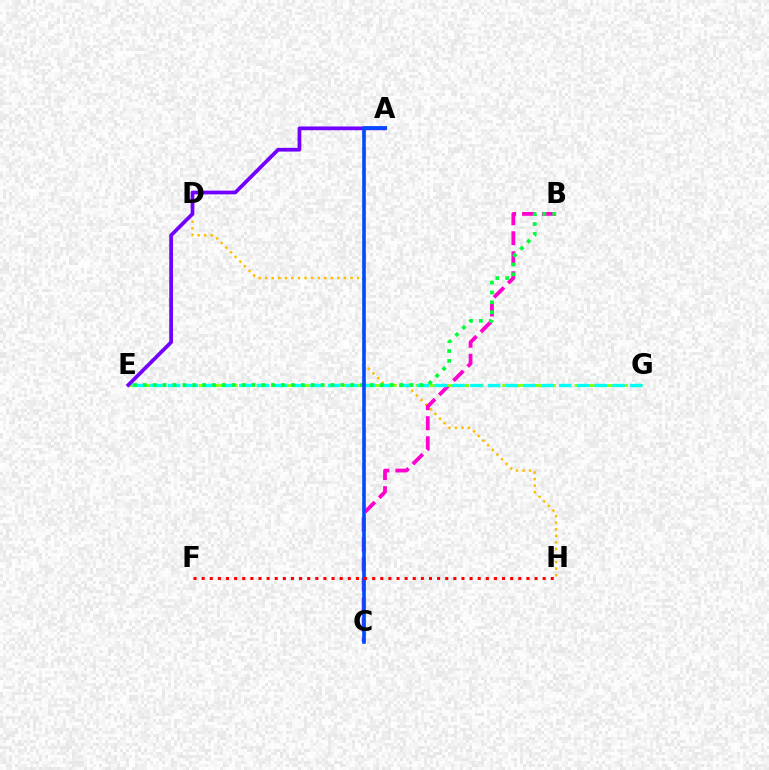{('D', 'H'): [{'color': '#ffbd00', 'line_style': 'dotted', 'thickness': 1.78}], ('B', 'C'): [{'color': '#ff00cf', 'line_style': 'dashed', 'thickness': 2.72}], ('E', 'G'): [{'color': '#84ff00', 'line_style': 'dashed', 'thickness': 1.96}, {'color': '#00fff6', 'line_style': 'dashed', 'thickness': 2.41}], ('A', 'E'): [{'color': '#7200ff', 'line_style': 'solid', 'thickness': 2.69}], ('B', 'E'): [{'color': '#00ff39', 'line_style': 'dotted', 'thickness': 2.68}], ('A', 'C'): [{'color': '#004bff', 'line_style': 'solid', 'thickness': 2.6}], ('F', 'H'): [{'color': '#ff0000', 'line_style': 'dotted', 'thickness': 2.21}]}